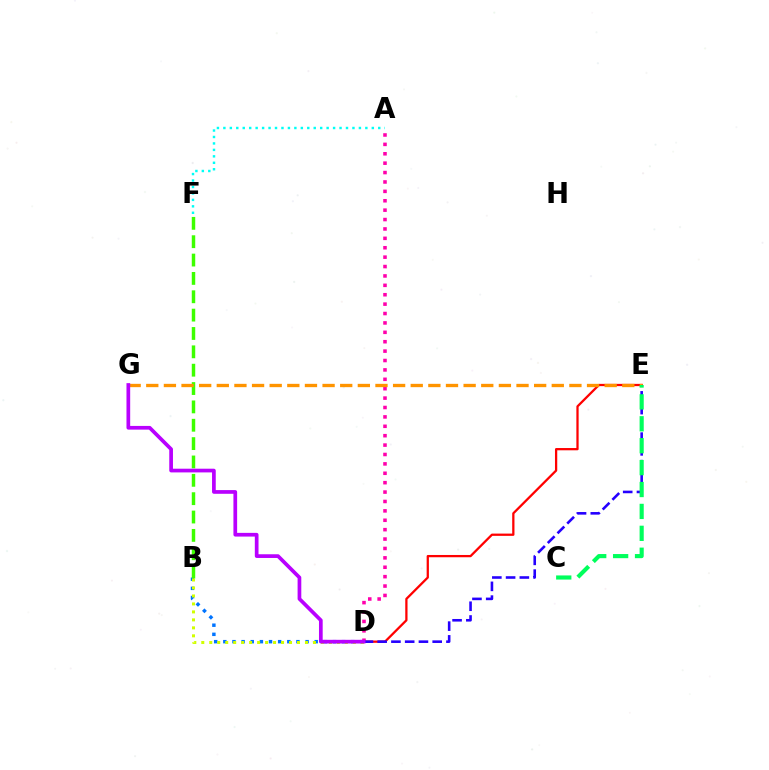{('B', 'D'): [{'color': '#0074ff', 'line_style': 'dotted', 'thickness': 2.48}, {'color': '#d1ff00', 'line_style': 'dotted', 'thickness': 2.17}], ('B', 'F'): [{'color': '#3dff00', 'line_style': 'dashed', 'thickness': 2.49}], ('A', 'D'): [{'color': '#ff00ac', 'line_style': 'dotted', 'thickness': 2.55}], ('D', 'E'): [{'color': '#ff0000', 'line_style': 'solid', 'thickness': 1.63}, {'color': '#2500ff', 'line_style': 'dashed', 'thickness': 1.87}], ('E', 'G'): [{'color': '#ff9400', 'line_style': 'dashed', 'thickness': 2.4}], ('C', 'E'): [{'color': '#00ff5c', 'line_style': 'dashed', 'thickness': 2.98}], ('A', 'F'): [{'color': '#00fff6', 'line_style': 'dotted', 'thickness': 1.75}], ('D', 'G'): [{'color': '#b900ff', 'line_style': 'solid', 'thickness': 2.67}]}